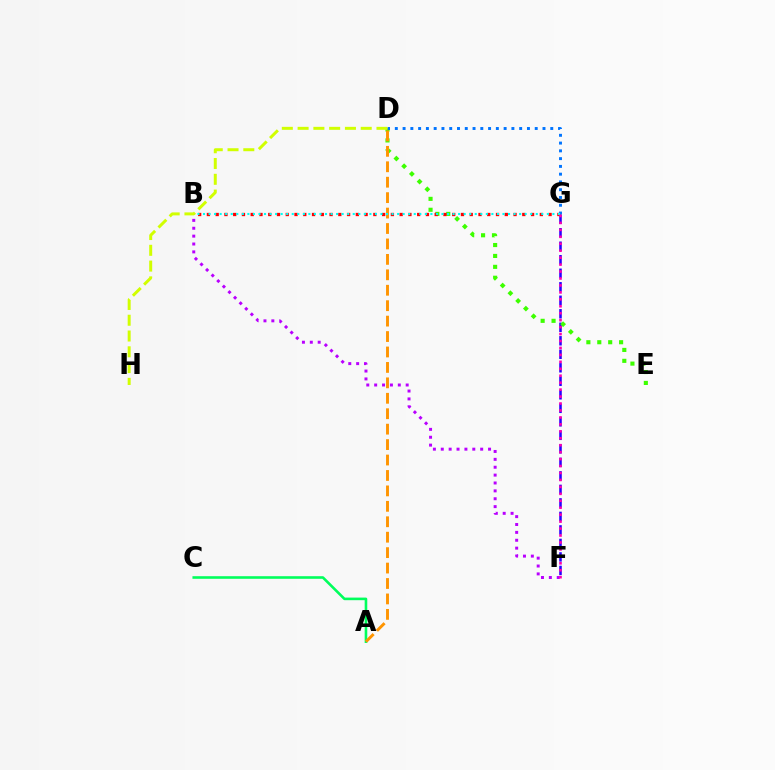{('A', 'C'): [{'color': '#00ff5c', 'line_style': 'solid', 'thickness': 1.87}], ('F', 'G'): [{'color': '#2500ff', 'line_style': 'dashed', 'thickness': 1.84}, {'color': '#ff00ac', 'line_style': 'dotted', 'thickness': 1.89}], ('D', 'E'): [{'color': '#3dff00', 'line_style': 'dotted', 'thickness': 2.96}], ('A', 'D'): [{'color': '#ff9400', 'line_style': 'dashed', 'thickness': 2.1}], ('B', 'F'): [{'color': '#b900ff', 'line_style': 'dotted', 'thickness': 2.14}], ('B', 'G'): [{'color': '#ff0000', 'line_style': 'dotted', 'thickness': 2.38}, {'color': '#00fff6', 'line_style': 'dotted', 'thickness': 1.51}], ('D', 'G'): [{'color': '#0074ff', 'line_style': 'dotted', 'thickness': 2.11}], ('D', 'H'): [{'color': '#d1ff00', 'line_style': 'dashed', 'thickness': 2.14}]}